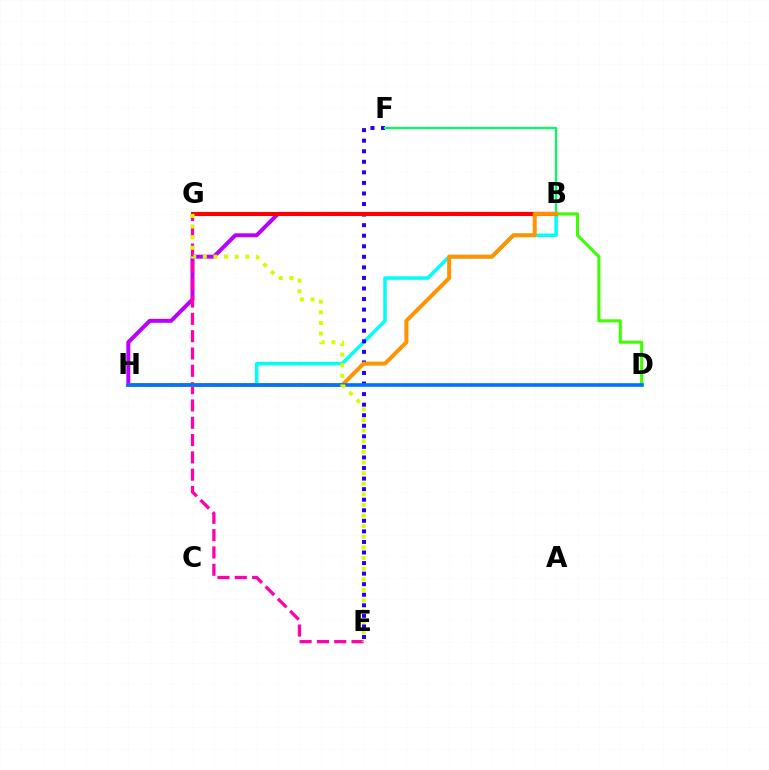{('B', 'H'): [{'color': '#00fff6', 'line_style': 'solid', 'thickness': 2.54}, {'color': '#b900ff', 'line_style': 'solid', 'thickness': 2.86}, {'color': '#ff9400', 'line_style': 'solid', 'thickness': 2.88}], ('E', 'G'): [{'color': '#ff00ac', 'line_style': 'dashed', 'thickness': 2.35}, {'color': '#d1ff00', 'line_style': 'dotted', 'thickness': 2.88}], ('D', 'G'): [{'color': '#3dff00', 'line_style': 'solid', 'thickness': 2.21}], ('E', 'F'): [{'color': '#2500ff', 'line_style': 'dotted', 'thickness': 2.87}], ('B', 'G'): [{'color': '#ff0000', 'line_style': 'solid', 'thickness': 2.93}], ('B', 'F'): [{'color': '#00ff5c', 'line_style': 'solid', 'thickness': 1.62}], ('D', 'H'): [{'color': '#0074ff', 'line_style': 'solid', 'thickness': 2.62}]}